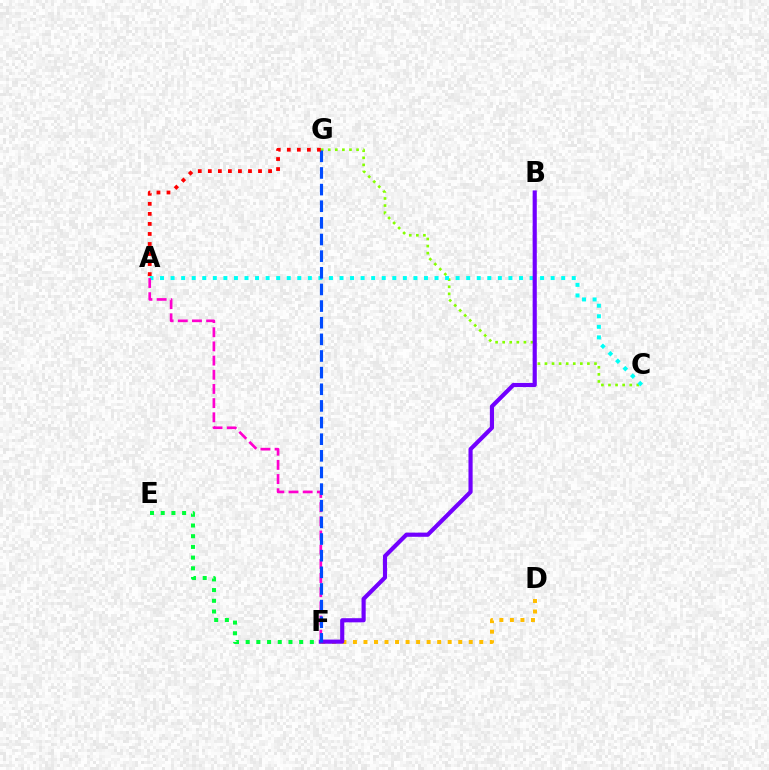{('C', 'G'): [{'color': '#84ff00', 'line_style': 'dotted', 'thickness': 1.92}], ('A', 'C'): [{'color': '#00fff6', 'line_style': 'dotted', 'thickness': 2.87}], ('D', 'F'): [{'color': '#ffbd00', 'line_style': 'dotted', 'thickness': 2.86}], ('E', 'F'): [{'color': '#00ff39', 'line_style': 'dotted', 'thickness': 2.91}], ('B', 'F'): [{'color': '#7200ff', 'line_style': 'solid', 'thickness': 2.99}], ('A', 'F'): [{'color': '#ff00cf', 'line_style': 'dashed', 'thickness': 1.93}], ('F', 'G'): [{'color': '#004bff', 'line_style': 'dashed', 'thickness': 2.26}], ('A', 'G'): [{'color': '#ff0000', 'line_style': 'dotted', 'thickness': 2.73}]}